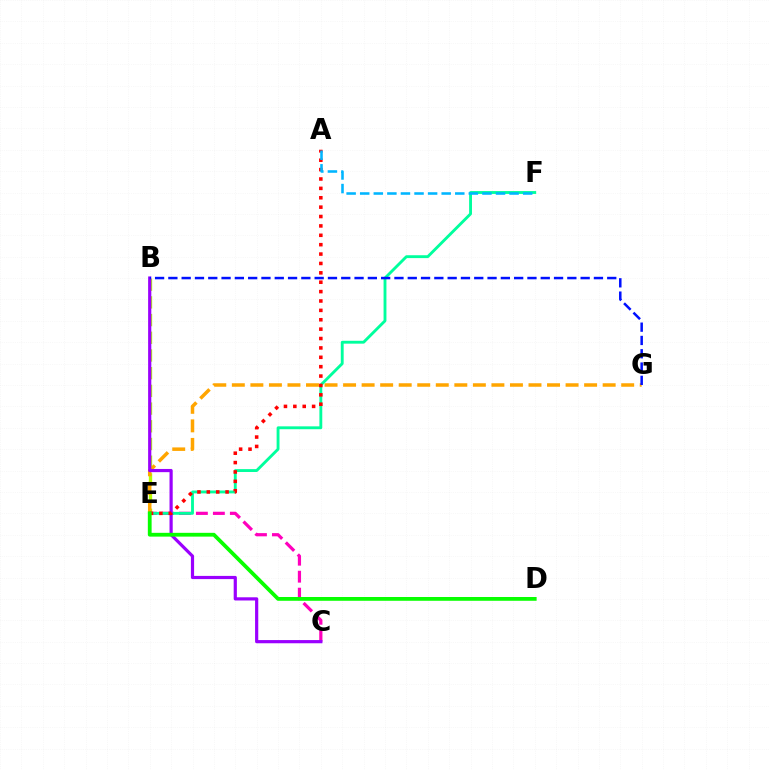{('B', 'E'): [{'color': '#b3ff00', 'line_style': 'dashed', 'thickness': 2.4}], ('C', 'E'): [{'color': '#ff00bd', 'line_style': 'dashed', 'thickness': 2.31}], ('E', 'G'): [{'color': '#ffa500', 'line_style': 'dashed', 'thickness': 2.52}], ('E', 'F'): [{'color': '#00ff9d', 'line_style': 'solid', 'thickness': 2.06}], ('B', 'C'): [{'color': '#9b00ff', 'line_style': 'solid', 'thickness': 2.3}], ('A', 'E'): [{'color': '#ff0000', 'line_style': 'dotted', 'thickness': 2.55}], ('D', 'E'): [{'color': '#08ff00', 'line_style': 'solid', 'thickness': 2.73}], ('A', 'F'): [{'color': '#00b5ff', 'line_style': 'dashed', 'thickness': 1.84}], ('B', 'G'): [{'color': '#0010ff', 'line_style': 'dashed', 'thickness': 1.81}]}